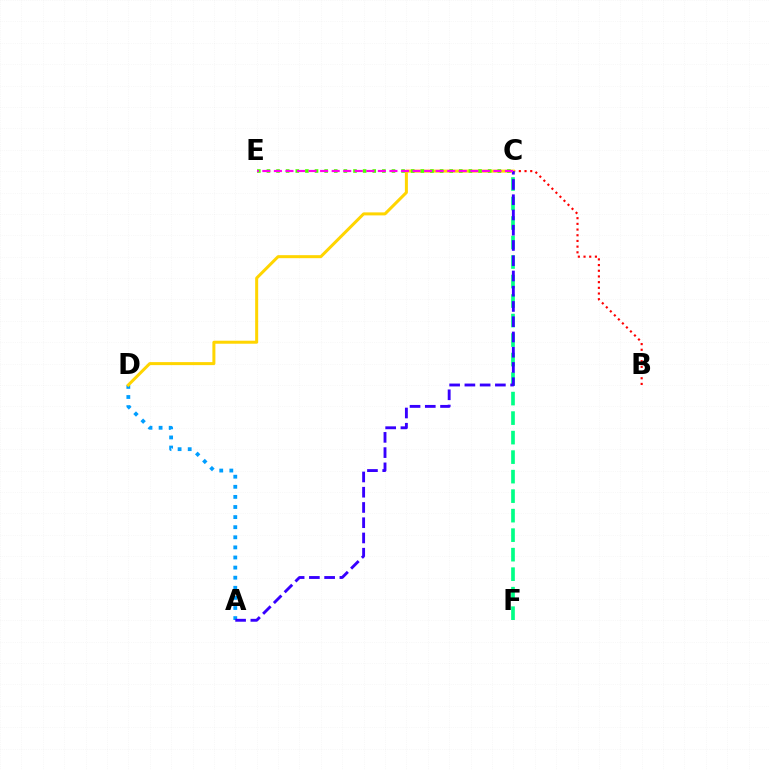{('C', 'F'): [{'color': '#00ff86', 'line_style': 'dashed', 'thickness': 2.65}], ('A', 'D'): [{'color': '#009eff', 'line_style': 'dotted', 'thickness': 2.74}], ('B', 'C'): [{'color': '#ff0000', 'line_style': 'dotted', 'thickness': 1.55}], ('C', 'D'): [{'color': '#ffd500', 'line_style': 'solid', 'thickness': 2.17}], ('C', 'E'): [{'color': '#4fff00', 'line_style': 'dotted', 'thickness': 2.61}, {'color': '#ff00ed', 'line_style': 'dashed', 'thickness': 1.57}], ('A', 'C'): [{'color': '#3700ff', 'line_style': 'dashed', 'thickness': 2.07}]}